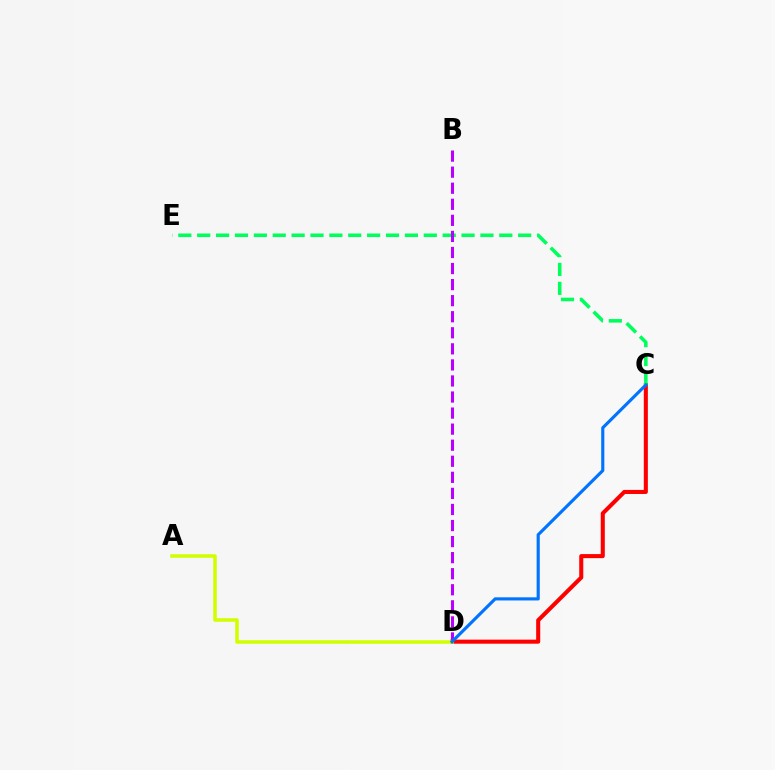{('C', 'D'): [{'color': '#ff0000', 'line_style': 'solid', 'thickness': 2.92}, {'color': '#0074ff', 'line_style': 'solid', 'thickness': 2.26}], ('C', 'E'): [{'color': '#00ff5c', 'line_style': 'dashed', 'thickness': 2.56}], ('B', 'D'): [{'color': '#b900ff', 'line_style': 'dashed', 'thickness': 2.18}], ('A', 'D'): [{'color': '#d1ff00', 'line_style': 'solid', 'thickness': 2.54}]}